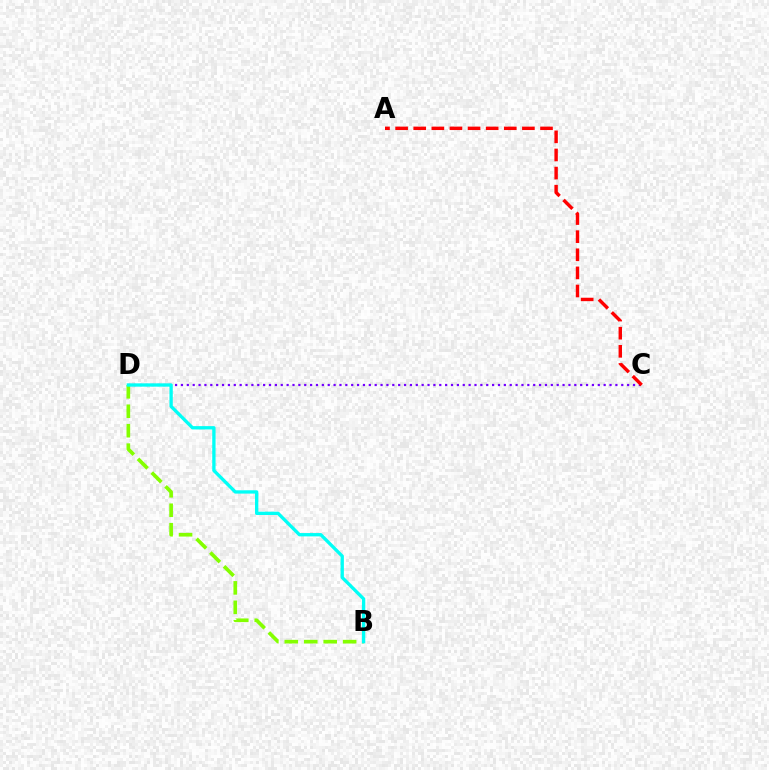{('C', 'D'): [{'color': '#7200ff', 'line_style': 'dotted', 'thickness': 1.6}], ('B', 'D'): [{'color': '#84ff00', 'line_style': 'dashed', 'thickness': 2.64}, {'color': '#00fff6', 'line_style': 'solid', 'thickness': 2.39}], ('A', 'C'): [{'color': '#ff0000', 'line_style': 'dashed', 'thickness': 2.46}]}